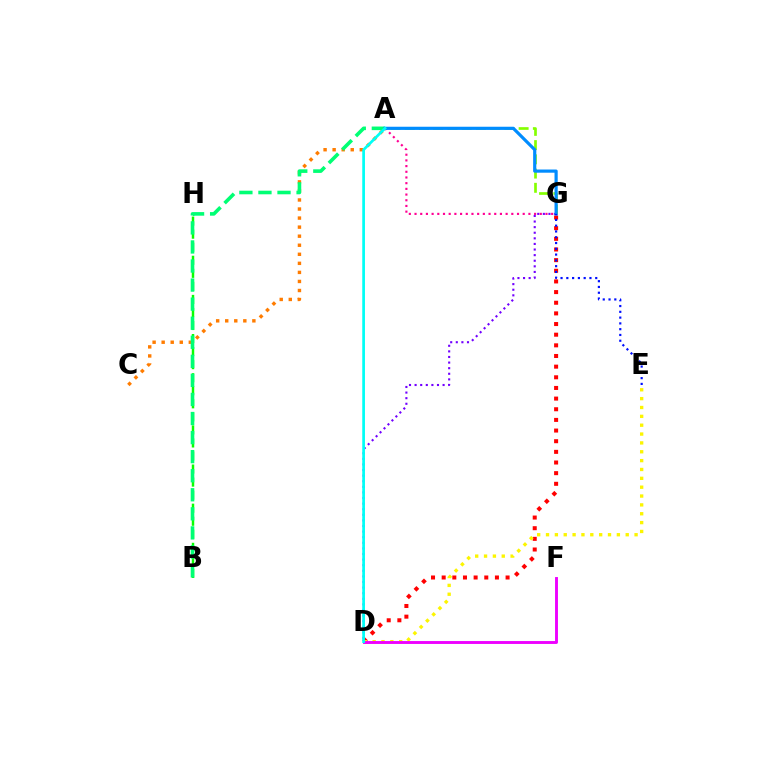{('D', 'G'): [{'color': '#ff0000', 'line_style': 'dotted', 'thickness': 2.89}, {'color': '#7200ff', 'line_style': 'dotted', 'thickness': 1.52}], ('A', 'G'): [{'color': '#ff0094', 'line_style': 'dotted', 'thickness': 1.55}, {'color': '#84ff00', 'line_style': 'dashed', 'thickness': 1.93}, {'color': '#008cff', 'line_style': 'solid', 'thickness': 2.29}], ('B', 'H'): [{'color': '#08ff00', 'line_style': 'dashed', 'thickness': 1.77}], ('D', 'E'): [{'color': '#fcf500', 'line_style': 'dotted', 'thickness': 2.41}], ('D', 'F'): [{'color': '#ee00ff', 'line_style': 'solid', 'thickness': 2.08}], ('A', 'C'): [{'color': '#ff7c00', 'line_style': 'dotted', 'thickness': 2.46}], ('A', 'B'): [{'color': '#00ff74', 'line_style': 'dashed', 'thickness': 2.59}], ('E', 'G'): [{'color': '#0010ff', 'line_style': 'dotted', 'thickness': 1.57}], ('A', 'D'): [{'color': '#00fff6', 'line_style': 'solid', 'thickness': 1.95}]}